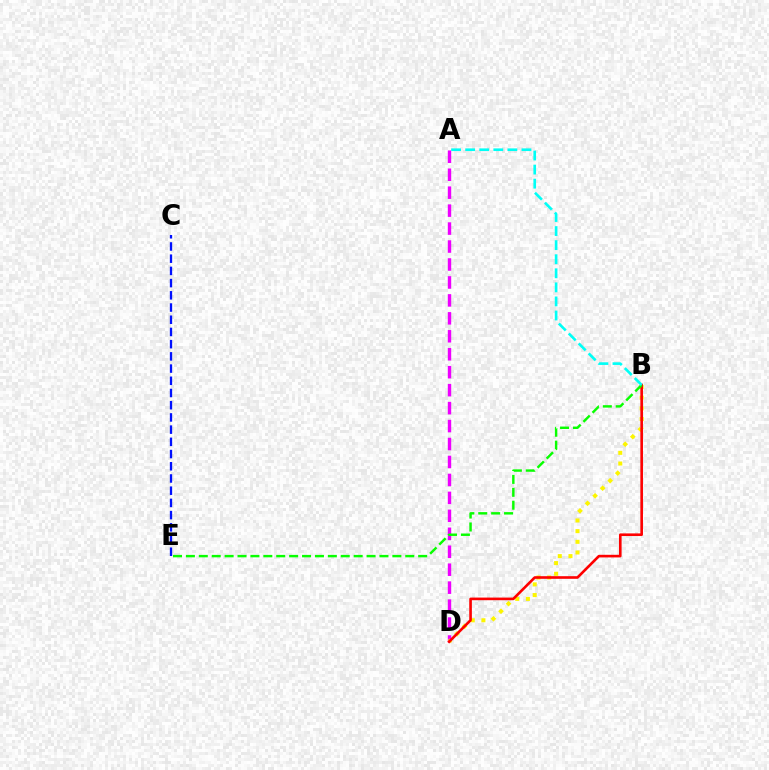{('A', 'D'): [{'color': '#ee00ff', 'line_style': 'dashed', 'thickness': 2.44}], ('B', 'D'): [{'color': '#fcf500', 'line_style': 'dotted', 'thickness': 2.9}, {'color': '#ff0000', 'line_style': 'solid', 'thickness': 1.89}], ('C', 'E'): [{'color': '#0010ff', 'line_style': 'dashed', 'thickness': 1.66}], ('B', 'E'): [{'color': '#08ff00', 'line_style': 'dashed', 'thickness': 1.75}], ('A', 'B'): [{'color': '#00fff6', 'line_style': 'dashed', 'thickness': 1.91}]}